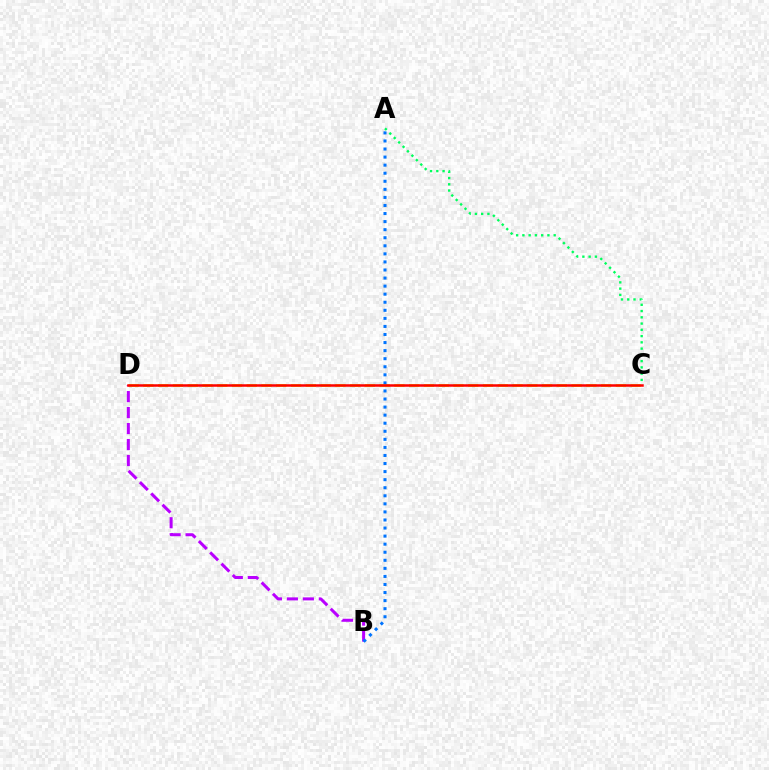{('C', 'D'): [{'color': '#d1ff00', 'line_style': 'dashed', 'thickness': 2.01}, {'color': '#ff0000', 'line_style': 'solid', 'thickness': 1.81}], ('B', 'D'): [{'color': '#b900ff', 'line_style': 'dashed', 'thickness': 2.17}], ('A', 'B'): [{'color': '#0074ff', 'line_style': 'dotted', 'thickness': 2.19}], ('A', 'C'): [{'color': '#00ff5c', 'line_style': 'dotted', 'thickness': 1.7}]}